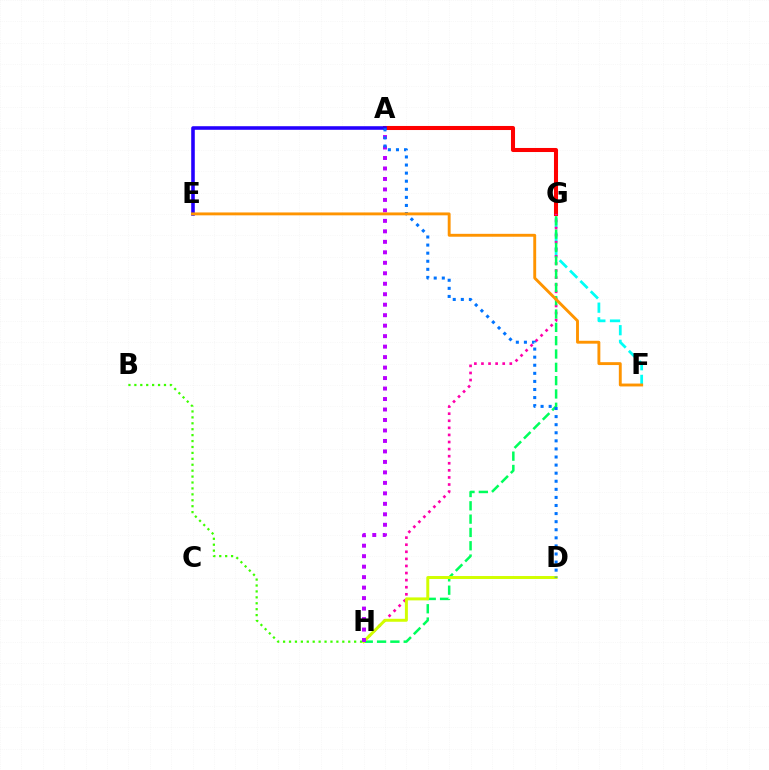{('A', 'G'): [{'color': '#ff0000', 'line_style': 'solid', 'thickness': 2.92}], ('F', 'G'): [{'color': '#00fff6', 'line_style': 'dashed', 'thickness': 1.99}], ('G', 'H'): [{'color': '#ff00ac', 'line_style': 'dotted', 'thickness': 1.92}, {'color': '#00ff5c', 'line_style': 'dashed', 'thickness': 1.81}], ('D', 'H'): [{'color': '#d1ff00', 'line_style': 'solid', 'thickness': 2.13}], ('A', 'H'): [{'color': '#b900ff', 'line_style': 'dotted', 'thickness': 2.85}], ('A', 'E'): [{'color': '#2500ff', 'line_style': 'solid', 'thickness': 2.57}], ('A', 'D'): [{'color': '#0074ff', 'line_style': 'dotted', 'thickness': 2.2}], ('B', 'H'): [{'color': '#3dff00', 'line_style': 'dotted', 'thickness': 1.61}], ('E', 'F'): [{'color': '#ff9400', 'line_style': 'solid', 'thickness': 2.08}]}